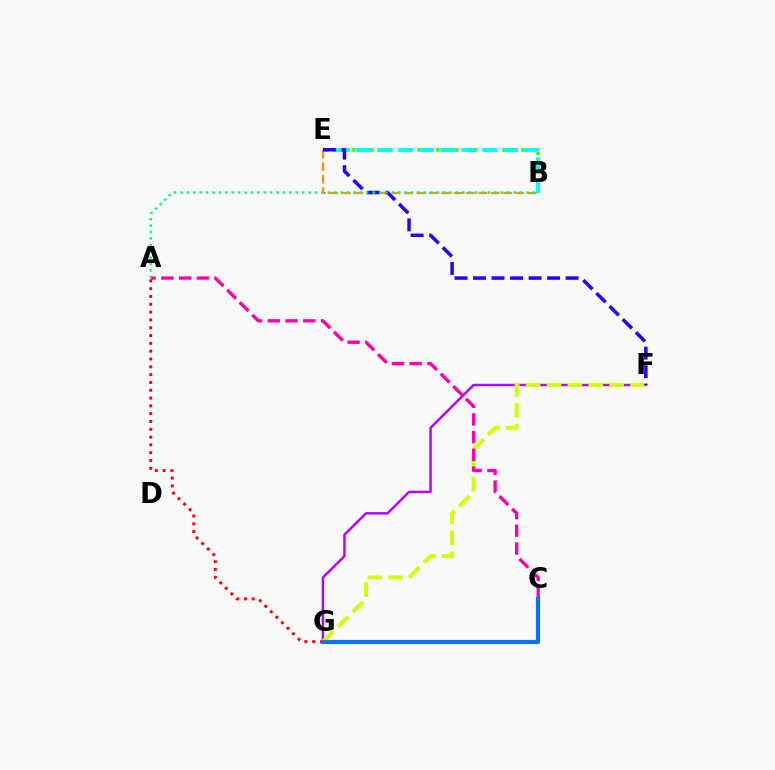{('F', 'G'): [{'color': '#b900ff', 'line_style': 'solid', 'thickness': 1.77}, {'color': '#d1ff00', 'line_style': 'dashed', 'thickness': 2.84}], ('B', 'E'): [{'color': '#3dff00', 'line_style': 'dotted', 'thickness': 2.56}, {'color': '#ff9400', 'line_style': 'dashed', 'thickness': 1.68}, {'color': '#00fff6', 'line_style': 'dashed', 'thickness': 2.85}], ('E', 'F'): [{'color': '#2500ff', 'line_style': 'dashed', 'thickness': 2.52}], ('A', 'C'): [{'color': '#ff00ac', 'line_style': 'dashed', 'thickness': 2.41}], ('A', 'B'): [{'color': '#00ff5c', 'line_style': 'dotted', 'thickness': 1.74}], ('A', 'G'): [{'color': '#ff0000', 'line_style': 'dotted', 'thickness': 2.12}], ('C', 'G'): [{'color': '#0074ff', 'line_style': 'solid', 'thickness': 2.99}]}